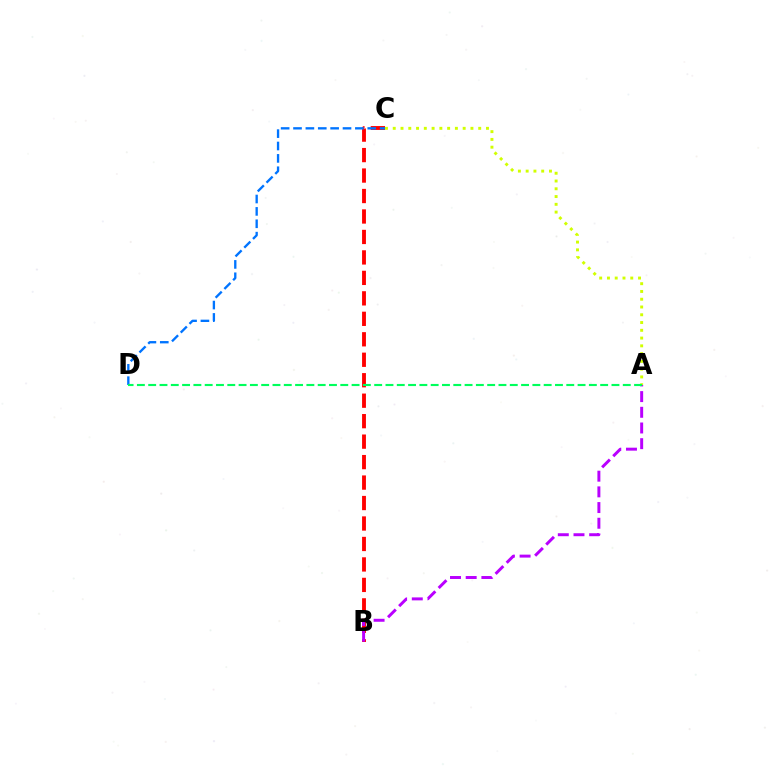{('B', 'C'): [{'color': '#ff0000', 'line_style': 'dashed', 'thickness': 2.78}], ('C', 'D'): [{'color': '#0074ff', 'line_style': 'dashed', 'thickness': 1.68}], ('A', 'C'): [{'color': '#d1ff00', 'line_style': 'dotted', 'thickness': 2.11}], ('A', 'B'): [{'color': '#b900ff', 'line_style': 'dashed', 'thickness': 2.13}], ('A', 'D'): [{'color': '#00ff5c', 'line_style': 'dashed', 'thickness': 1.54}]}